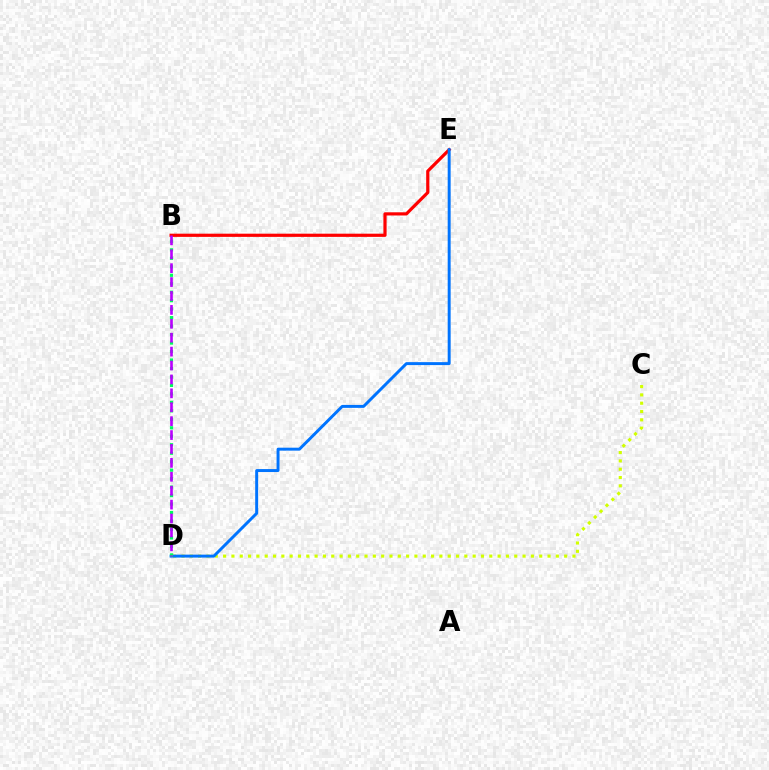{('B', 'E'): [{'color': '#ff0000', 'line_style': 'solid', 'thickness': 2.3}], ('C', 'D'): [{'color': '#d1ff00', 'line_style': 'dotted', 'thickness': 2.26}], ('D', 'E'): [{'color': '#0074ff', 'line_style': 'solid', 'thickness': 2.13}], ('B', 'D'): [{'color': '#00ff5c', 'line_style': 'dotted', 'thickness': 2.3}, {'color': '#b900ff', 'line_style': 'dashed', 'thickness': 1.89}]}